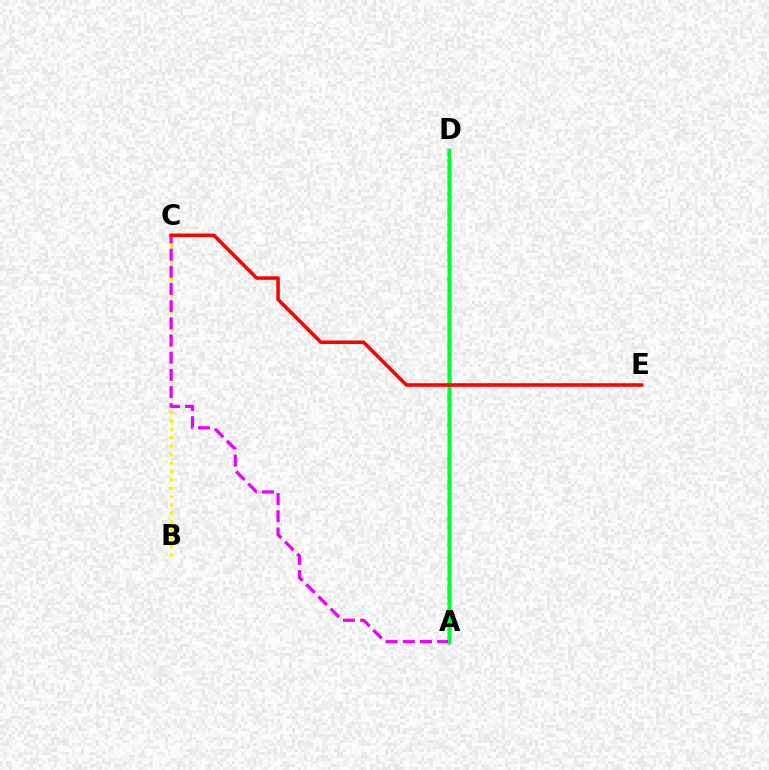{('B', 'C'): [{'color': '#fcf500', 'line_style': 'dotted', 'thickness': 2.27}], ('A', 'C'): [{'color': '#ee00ff', 'line_style': 'dashed', 'thickness': 2.33}], ('A', 'D'): [{'color': '#0010ff', 'line_style': 'solid', 'thickness': 2.51}, {'color': '#00fff6', 'line_style': 'solid', 'thickness': 2.23}, {'color': '#08ff00', 'line_style': 'solid', 'thickness': 1.87}], ('C', 'E'): [{'color': '#ff0000', 'line_style': 'solid', 'thickness': 2.54}]}